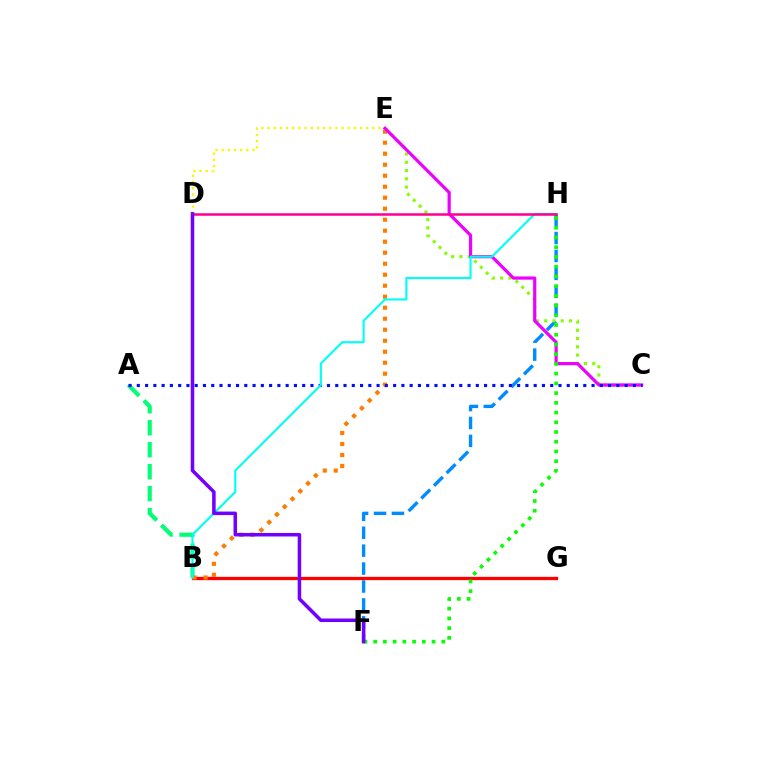{('A', 'B'): [{'color': '#00ff74', 'line_style': 'dashed', 'thickness': 2.98}], ('D', 'E'): [{'color': '#fcf500', 'line_style': 'dotted', 'thickness': 1.68}], ('B', 'G'): [{'color': '#ff0000', 'line_style': 'solid', 'thickness': 2.38}], ('B', 'E'): [{'color': '#ff7c00', 'line_style': 'dotted', 'thickness': 2.99}], ('F', 'H'): [{'color': '#008cff', 'line_style': 'dashed', 'thickness': 2.43}, {'color': '#08ff00', 'line_style': 'dotted', 'thickness': 2.64}], ('C', 'E'): [{'color': '#84ff00', 'line_style': 'dotted', 'thickness': 2.24}, {'color': '#ee00ff', 'line_style': 'solid', 'thickness': 2.3}], ('A', 'C'): [{'color': '#0010ff', 'line_style': 'dotted', 'thickness': 2.25}], ('B', 'H'): [{'color': '#00fff6', 'line_style': 'solid', 'thickness': 1.54}], ('D', 'H'): [{'color': '#ff0094', 'line_style': 'solid', 'thickness': 1.82}], ('D', 'F'): [{'color': '#7200ff', 'line_style': 'solid', 'thickness': 2.54}]}